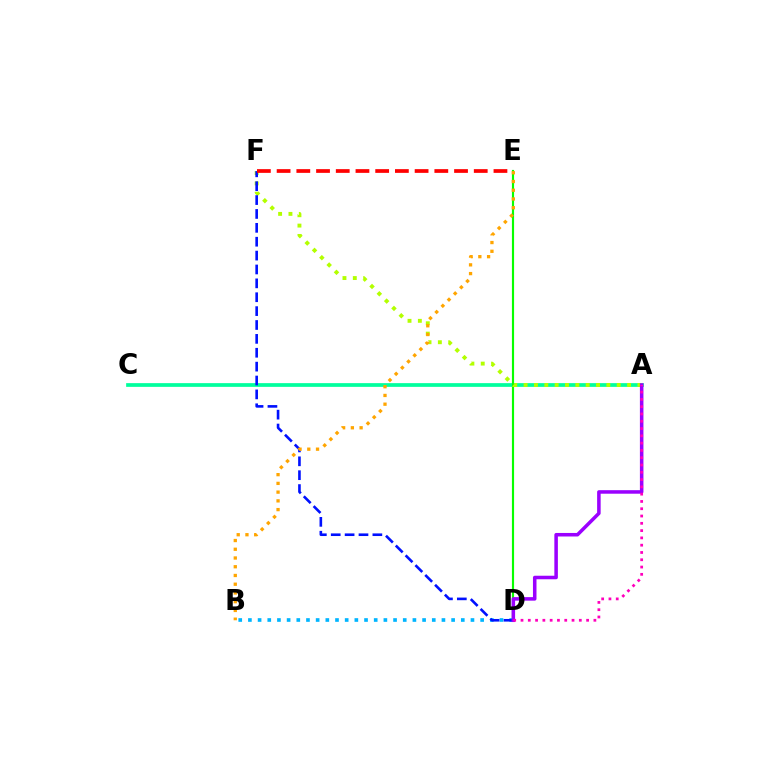{('A', 'C'): [{'color': '#00ff9d', 'line_style': 'solid', 'thickness': 2.67}], ('B', 'D'): [{'color': '#00b5ff', 'line_style': 'dotted', 'thickness': 2.63}], ('D', 'E'): [{'color': '#08ff00', 'line_style': 'solid', 'thickness': 1.55}], ('A', 'F'): [{'color': '#b3ff00', 'line_style': 'dotted', 'thickness': 2.81}], ('D', 'F'): [{'color': '#0010ff', 'line_style': 'dashed', 'thickness': 1.89}], ('B', 'E'): [{'color': '#ffa500', 'line_style': 'dotted', 'thickness': 2.37}], ('A', 'D'): [{'color': '#9b00ff', 'line_style': 'solid', 'thickness': 2.54}, {'color': '#ff00bd', 'line_style': 'dotted', 'thickness': 1.98}], ('E', 'F'): [{'color': '#ff0000', 'line_style': 'dashed', 'thickness': 2.68}]}